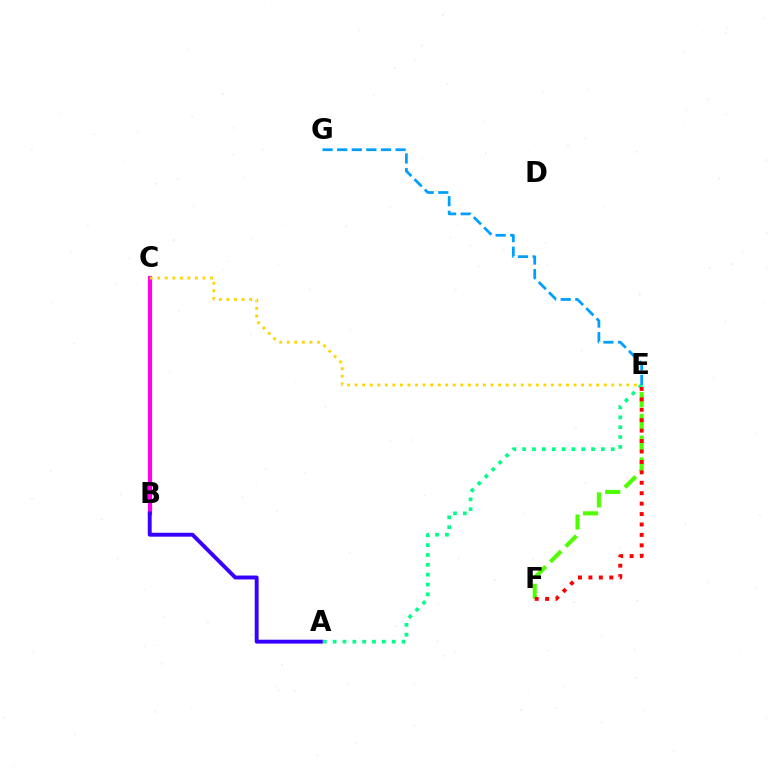{('E', 'F'): [{'color': '#4fff00', 'line_style': 'dashed', 'thickness': 2.95}, {'color': '#ff0000', 'line_style': 'dotted', 'thickness': 2.83}], ('A', 'E'): [{'color': '#00ff86', 'line_style': 'dotted', 'thickness': 2.67}], ('B', 'C'): [{'color': '#ff00ed', 'line_style': 'solid', 'thickness': 2.99}], ('E', 'G'): [{'color': '#009eff', 'line_style': 'dashed', 'thickness': 1.98}], ('C', 'E'): [{'color': '#ffd500', 'line_style': 'dotted', 'thickness': 2.05}], ('A', 'B'): [{'color': '#3700ff', 'line_style': 'solid', 'thickness': 2.81}]}